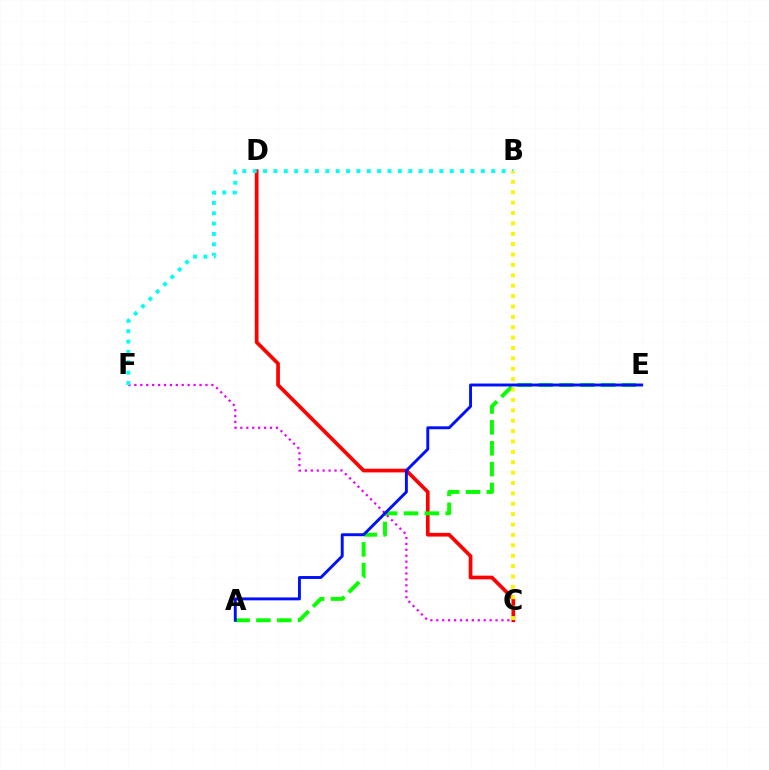{('C', 'D'): [{'color': '#ff0000', 'line_style': 'solid', 'thickness': 2.67}], ('A', 'E'): [{'color': '#08ff00', 'line_style': 'dashed', 'thickness': 2.83}, {'color': '#0010ff', 'line_style': 'solid', 'thickness': 2.1}], ('C', 'F'): [{'color': '#ee00ff', 'line_style': 'dotted', 'thickness': 1.61}], ('B', 'F'): [{'color': '#00fff6', 'line_style': 'dotted', 'thickness': 2.82}], ('B', 'C'): [{'color': '#fcf500', 'line_style': 'dotted', 'thickness': 2.82}]}